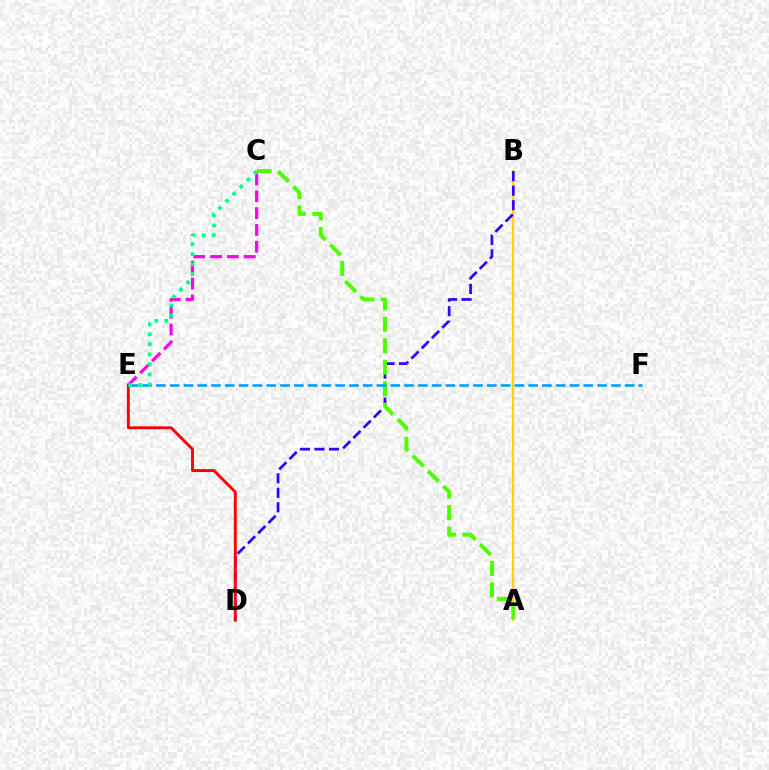{('A', 'B'): [{'color': '#ffd500', 'line_style': 'solid', 'thickness': 1.64}], ('C', 'E'): [{'color': '#ff00ed', 'line_style': 'dashed', 'thickness': 2.29}, {'color': '#00ff86', 'line_style': 'dotted', 'thickness': 2.73}], ('B', 'D'): [{'color': '#3700ff', 'line_style': 'dashed', 'thickness': 1.97}], ('A', 'C'): [{'color': '#4fff00', 'line_style': 'dashed', 'thickness': 2.92}], ('D', 'E'): [{'color': '#ff0000', 'line_style': 'solid', 'thickness': 2.07}], ('E', 'F'): [{'color': '#009eff', 'line_style': 'dashed', 'thickness': 1.87}]}